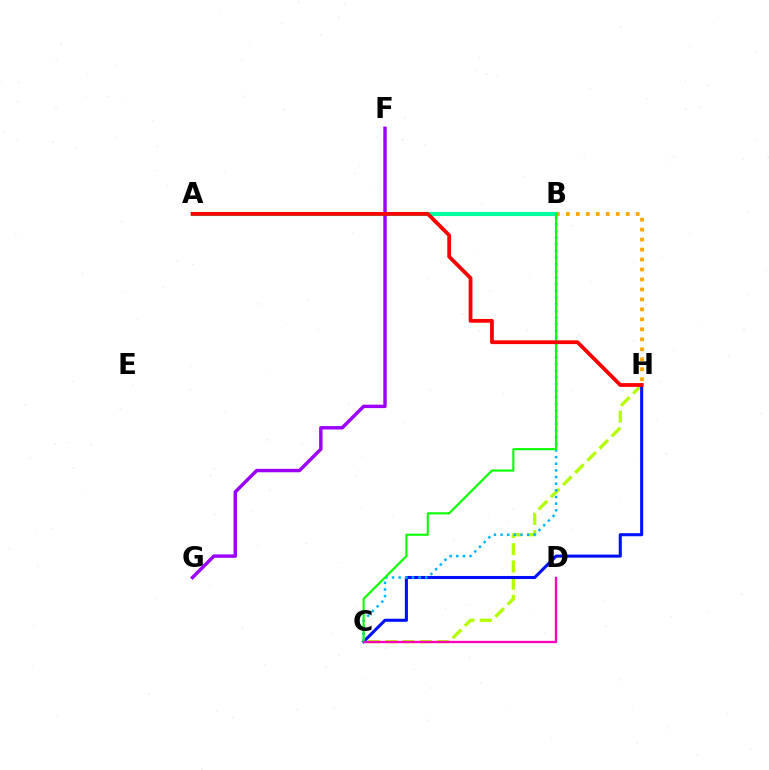{('B', 'H'): [{'color': '#ffa500', 'line_style': 'dotted', 'thickness': 2.71}], ('C', 'H'): [{'color': '#b3ff00', 'line_style': 'dashed', 'thickness': 2.34}, {'color': '#0010ff', 'line_style': 'solid', 'thickness': 2.21}], ('B', 'C'): [{'color': '#00b5ff', 'line_style': 'dotted', 'thickness': 1.81}, {'color': '#08ff00', 'line_style': 'solid', 'thickness': 1.52}], ('A', 'B'): [{'color': '#00ff9d', 'line_style': 'solid', 'thickness': 2.97}], ('F', 'G'): [{'color': '#9b00ff', 'line_style': 'solid', 'thickness': 2.48}], ('C', 'D'): [{'color': '#ff00bd', 'line_style': 'solid', 'thickness': 1.68}], ('A', 'H'): [{'color': '#ff0000', 'line_style': 'solid', 'thickness': 2.72}]}